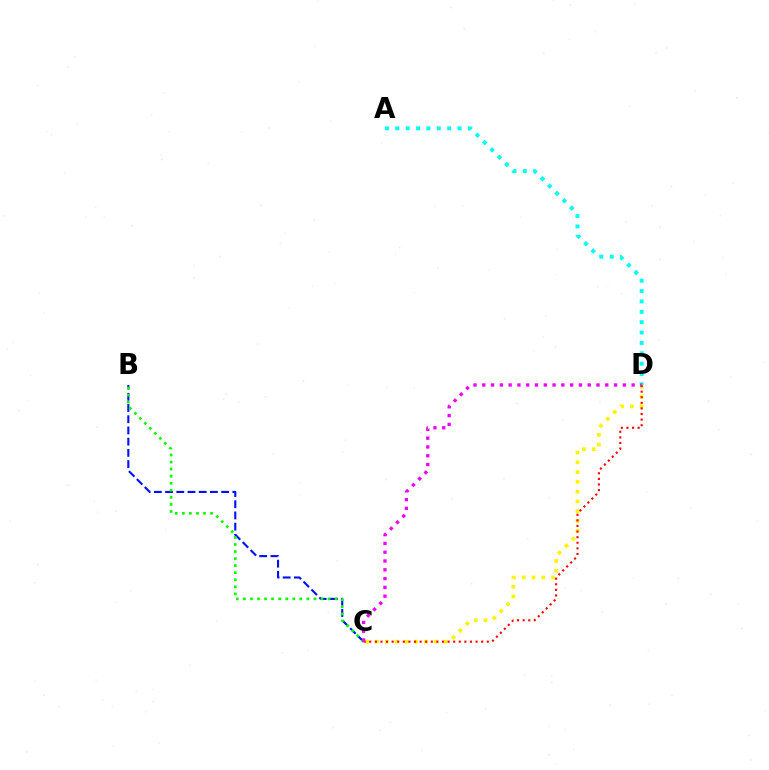{('B', 'C'): [{'color': '#0010ff', 'line_style': 'dashed', 'thickness': 1.52}, {'color': '#08ff00', 'line_style': 'dotted', 'thickness': 1.92}], ('A', 'D'): [{'color': '#00fff6', 'line_style': 'dotted', 'thickness': 2.82}], ('C', 'D'): [{'color': '#fcf500', 'line_style': 'dotted', 'thickness': 2.66}, {'color': '#ff0000', 'line_style': 'dotted', 'thickness': 1.52}, {'color': '#ee00ff', 'line_style': 'dotted', 'thickness': 2.39}]}